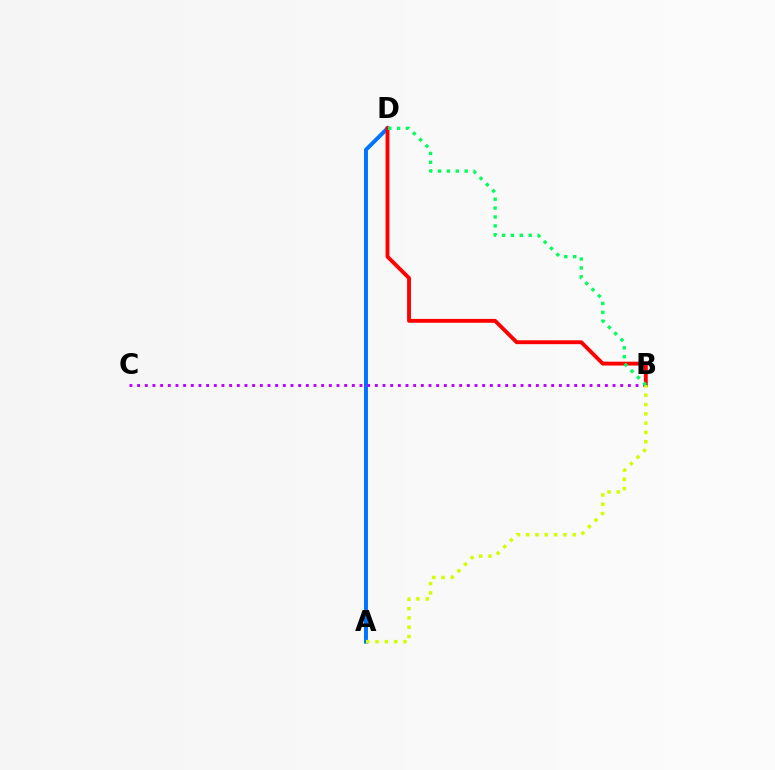{('A', 'D'): [{'color': '#0074ff', 'line_style': 'solid', 'thickness': 2.86}], ('B', 'C'): [{'color': '#b900ff', 'line_style': 'dotted', 'thickness': 2.08}], ('B', 'D'): [{'color': '#ff0000', 'line_style': 'solid', 'thickness': 2.78}, {'color': '#00ff5c', 'line_style': 'dotted', 'thickness': 2.42}], ('A', 'B'): [{'color': '#d1ff00', 'line_style': 'dotted', 'thickness': 2.53}]}